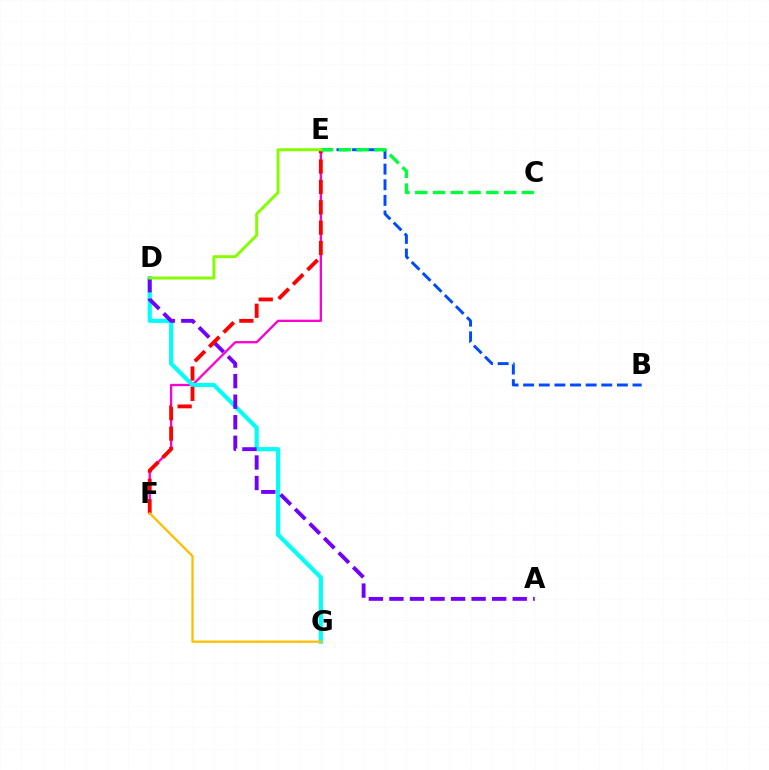{('E', 'F'): [{'color': '#ff00cf', 'line_style': 'solid', 'thickness': 1.66}, {'color': '#ff0000', 'line_style': 'dashed', 'thickness': 2.77}], ('B', 'E'): [{'color': '#004bff', 'line_style': 'dashed', 'thickness': 2.12}], ('D', 'G'): [{'color': '#00fff6', 'line_style': 'solid', 'thickness': 2.99}], ('A', 'D'): [{'color': '#7200ff', 'line_style': 'dashed', 'thickness': 2.79}], ('F', 'G'): [{'color': '#ffbd00', 'line_style': 'solid', 'thickness': 1.63}], ('C', 'E'): [{'color': '#00ff39', 'line_style': 'dashed', 'thickness': 2.42}], ('D', 'E'): [{'color': '#84ff00', 'line_style': 'solid', 'thickness': 2.12}]}